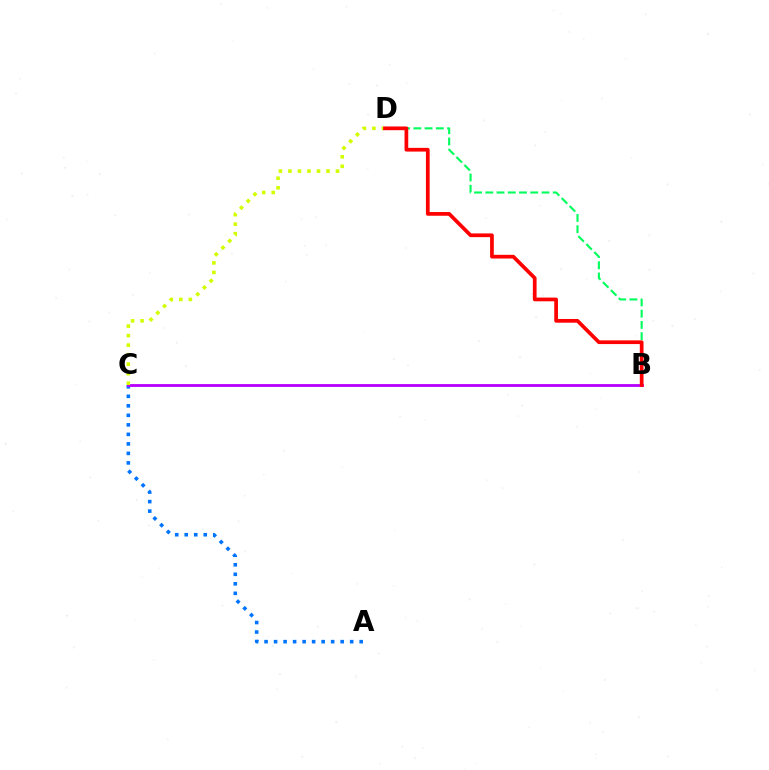{('A', 'C'): [{'color': '#0074ff', 'line_style': 'dotted', 'thickness': 2.58}], ('B', 'C'): [{'color': '#b900ff', 'line_style': 'solid', 'thickness': 2.03}], ('C', 'D'): [{'color': '#d1ff00', 'line_style': 'dotted', 'thickness': 2.59}], ('B', 'D'): [{'color': '#00ff5c', 'line_style': 'dashed', 'thickness': 1.53}, {'color': '#ff0000', 'line_style': 'solid', 'thickness': 2.67}]}